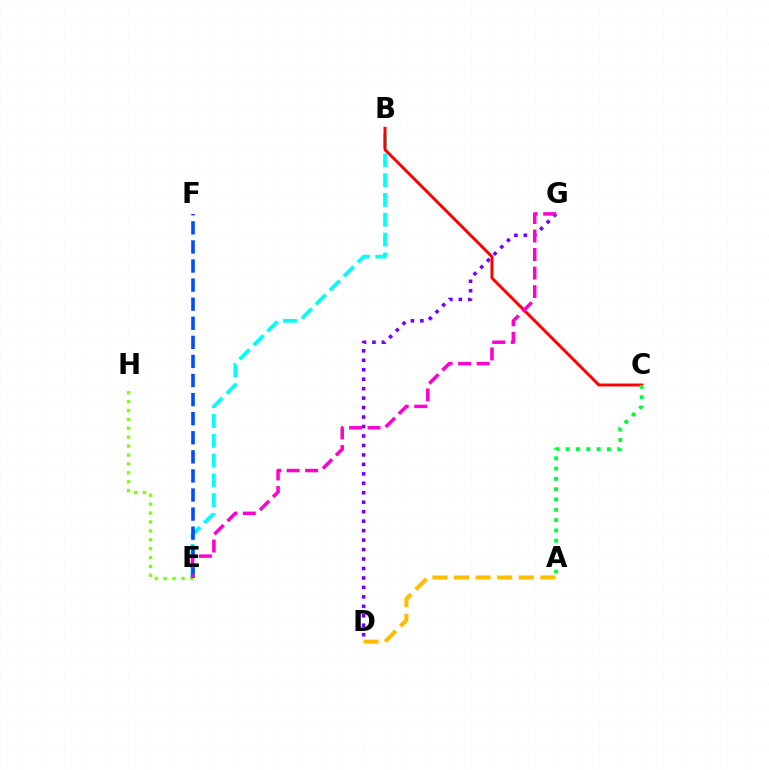{('A', 'D'): [{'color': '#ffbd00', 'line_style': 'dashed', 'thickness': 2.93}], ('E', 'H'): [{'color': '#84ff00', 'line_style': 'dotted', 'thickness': 2.42}], ('B', 'E'): [{'color': '#00fff6', 'line_style': 'dashed', 'thickness': 2.69}], ('E', 'F'): [{'color': '#004bff', 'line_style': 'dashed', 'thickness': 2.59}], ('D', 'G'): [{'color': '#7200ff', 'line_style': 'dotted', 'thickness': 2.57}], ('B', 'C'): [{'color': '#ff0000', 'line_style': 'solid', 'thickness': 2.12}], ('E', 'G'): [{'color': '#ff00cf', 'line_style': 'dashed', 'thickness': 2.52}], ('A', 'C'): [{'color': '#00ff39', 'line_style': 'dotted', 'thickness': 2.8}]}